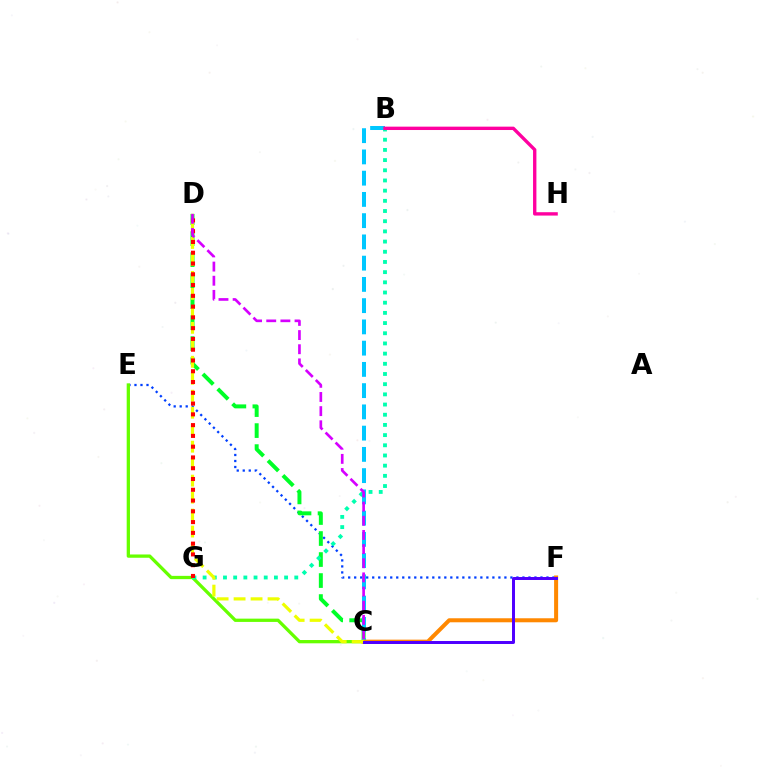{('E', 'F'): [{'color': '#003fff', 'line_style': 'dotted', 'thickness': 1.63}], ('C', 'E'): [{'color': '#66ff00', 'line_style': 'solid', 'thickness': 2.36}], ('C', 'D'): [{'color': '#00ff27', 'line_style': 'dashed', 'thickness': 2.85}, {'color': '#eeff00', 'line_style': 'dashed', 'thickness': 2.31}, {'color': '#d600ff', 'line_style': 'dashed', 'thickness': 1.92}], ('B', 'G'): [{'color': '#00ffaf', 'line_style': 'dotted', 'thickness': 2.77}], ('B', 'C'): [{'color': '#00c7ff', 'line_style': 'dashed', 'thickness': 2.89}], ('C', 'F'): [{'color': '#ff8800', 'line_style': 'solid', 'thickness': 2.9}, {'color': '#4f00ff', 'line_style': 'solid', 'thickness': 2.15}], ('D', 'G'): [{'color': '#ff0000', 'line_style': 'dotted', 'thickness': 2.93}], ('B', 'H'): [{'color': '#ff00a0', 'line_style': 'solid', 'thickness': 2.42}]}